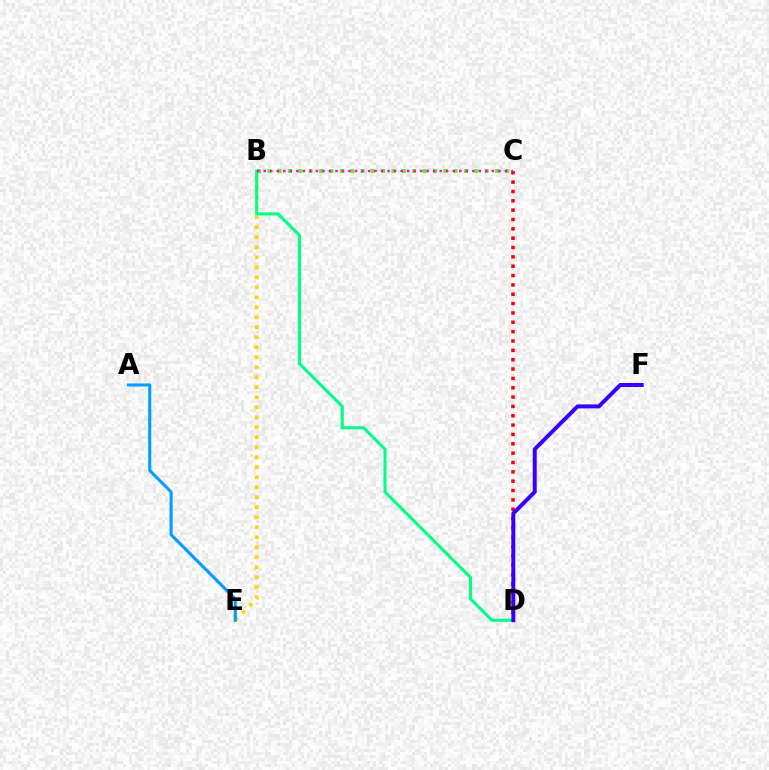{('B', 'C'): [{'color': '#4fff00', 'line_style': 'dotted', 'thickness': 2.81}, {'color': '#ff00ed', 'line_style': 'dotted', 'thickness': 1.77}], ('B', 'E'): [{'color': '#ffd500', 'line_style': 'dotted', 'thickness': 2.72}], ('A', 'E'): [{'color': '#009eff', 'line_style': 'solid', 'thickness': 2.21}], ('C', 'D'): [{'color': '#ff0000', 'line_style': 'dotted', 'thickness': 2.54}], ('B', 'D'): [{'color': '#00ff86', 'line_style': 'solid', 'thickness': 2.21}], ('D', 'F'): [{'color': '#3700ff', 'line_style': 'solid', 'thickness': 2.86}]}